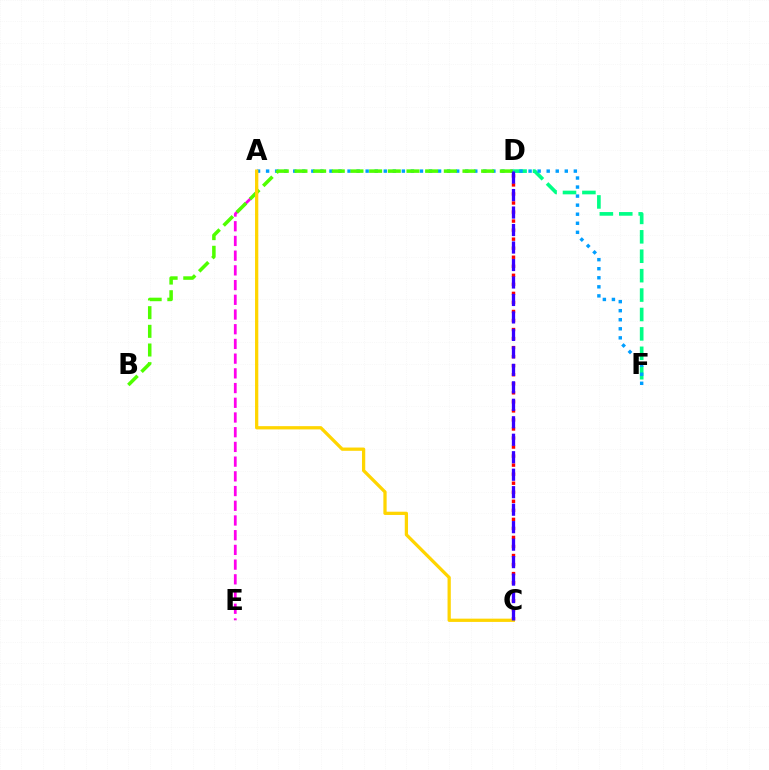{('D', 'F'): [{'color': '#00ff86', 'line_style': 'dashed', 'thickness': 2.64}], ('A', 'F'): [{'color': '#009eff', 'line_style': 'dotted', 'thickness': 2.46}], ('A', 'E'): [{'color': '#ff00ed', 'line_style': 'dashed', 'thickness': 2.0}], ('C', 'D'): [{'color': '#ff0000', 'line_style': 'dotted', 'thickness': 2.46}, {'color': '#3700ff', 'line_style': 'dashed', 'thickness': 2.37}], ('B', 'D'): [{'color': '#4fff00', 'line_style': 'dashed', 'thickness': 2.54}], ('A', 'C'): [{'color': '#ffd500', 'line_style': 'solid', 'thickness': 2.35}]}